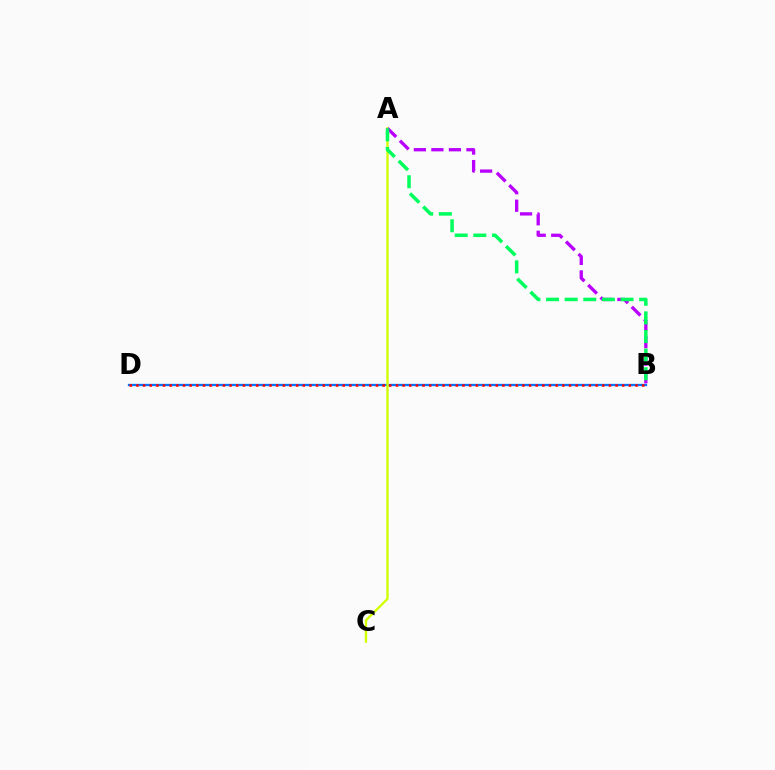{('B', 'D'): [{'color': '#0074ff', 'line_style': 'solid', 'thickness': 1.66}, {'color': '#ff0000', 'line_style': 'dotted', 'thickness': 1.81}], ('A', 'C'): [{'color': '#d1ff00', 'line_style': 'solid', 'thickness': 1.68}], ('A', 'B'): [{'color': '#b900ff', 'line_style': 'dashed', 'thickness': 2.38}, {'color': '#00ff5c', 'line_style': 'dashed', 'thickness': 2.53}]}